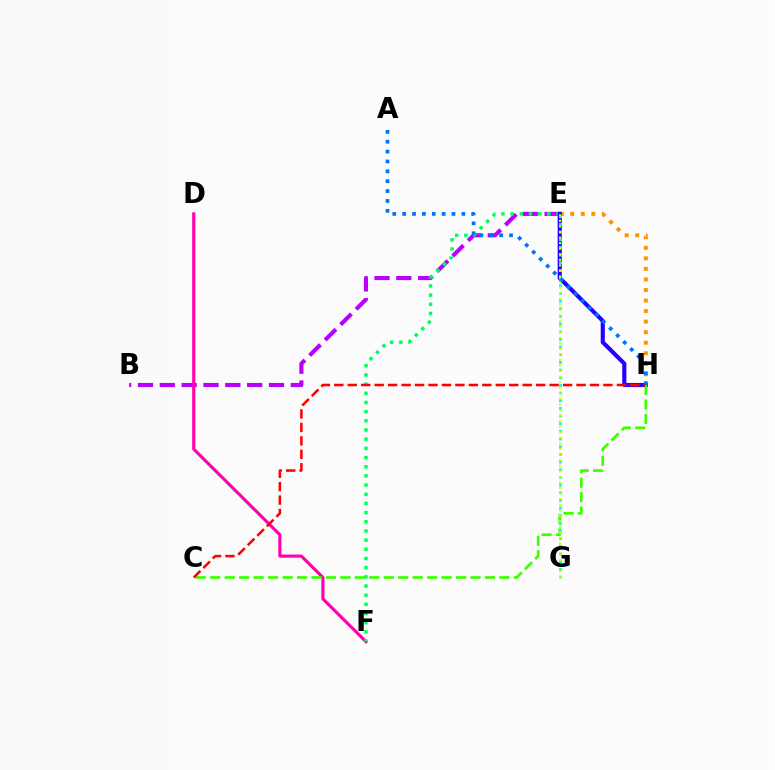{('B', 'E'): [{'color': '#b900ff', 'line_style': 'dashed', 'thickness': 2.97}], ('D', 'F'): [{'color': '#ff00ac', 'line_style': 'solid', 'thickness': 2.26}], ('E', 'H'): [{'color': '#ff9400', 'line_style': 'dotted', 'thickness': 2.87}, {'color': '#2500ff', 'line_style': 'solid', 'thickness': 2.97}], ('E', 'F'): [{'color': '#00ff5c', 'line_style': 'dotted', 'thickness': 2.49}], ('C', 'H'): [{'color': '#3dff00', 'line_style': 'dashed', 'thickness': 1.96}, {'color': '#ff0000', 'line_style': 'dashed', 'thickness': 1.83}], ('E', 'G'): [{'color': '#00fff6', 'line_style': 'dotted', 'thickness': 2.08}, {'color': '#d1ff00', 'line_style': 'dotted', 'thickness': 1.51}], ('A', 'H'): [{'color': '#0074ff', 'line_style': 'dotted', 'thickness': 2.68}]}